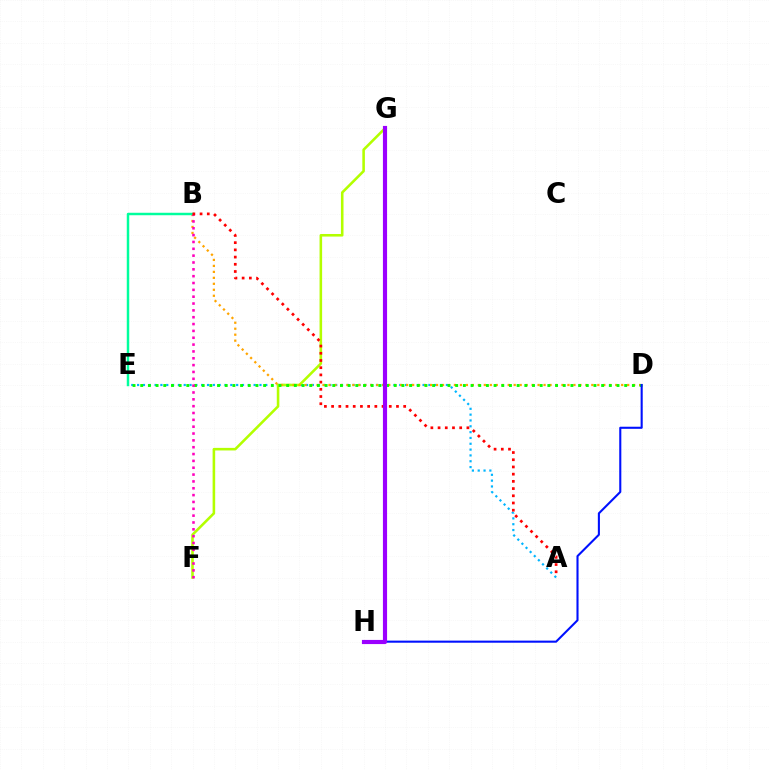{('A', 'E'): [{'color': '#00b5ff', 'line_style': 'dotted', 'thickness': 1.58}], ('F', 'G'): [{'color': '#b3ff00', 'line_style': 'solid', 'thickness': 1.85}], ('B', 'D'): [{'color': '#ffa500', 'line_style': 'dotted', 'thickness': 1.62}], ('D', 'E'): [{'color': '#08ff00', 'line_style': 'dotted', 'thickness': 2.09}], ('B', 'E'): [{'color': '#00ff9d', 'line_style': 'solid', 'thickness': 1.78}], ('D', 'H'): [{'color': '#0010ff', 'line_style': 'solid', 'thickness': 1.5}], ('B', 'F'): [{'color': '#ff00bd', 'line_style': 'dotted', 'thickness': 1.86}], ('A', 'B'): [{'color': '#ff0000', 'line_style': 'dotted', 'thickness': 1.96}], ('G', 'H'): [{'color': '#9b00ff', 'line_style': 'solid', 'thickness': 2.99}]}